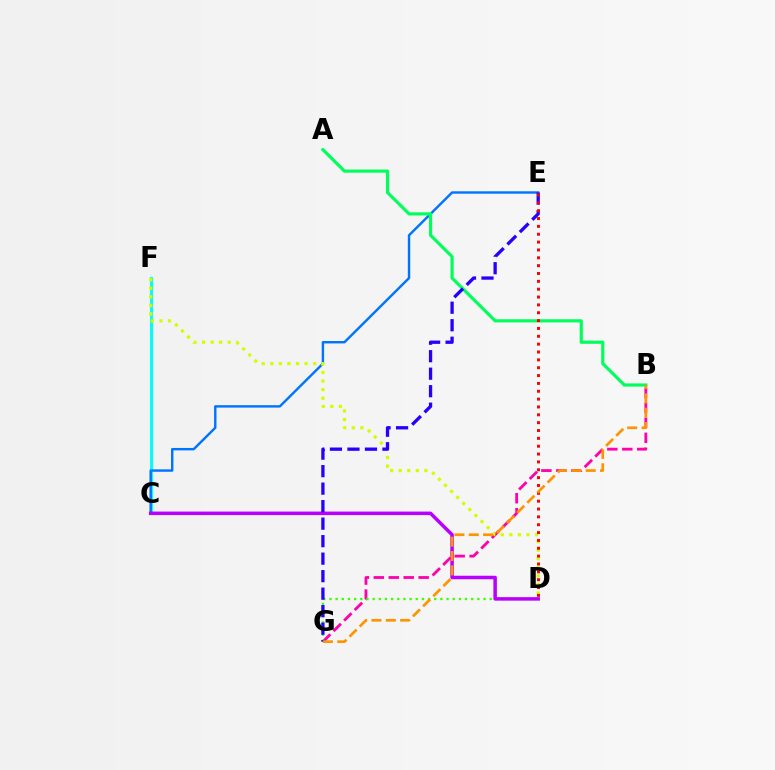{('C', 'F'): [{'color': '#00fff6', 'line_style': 'solid', 'thickness': 2.24}], ('B', 'G'): [{'color': '#ff00ac', 'line_style': 'dashed', 'thickness': 2.03}, {'color': '#ff9400', 'line_style': 'dashed', 'thickness': 1.95}], ('C', 'E'): [{'color': '#0074ff', 'line_style': 'solid', 'thickness': 1.74}], ('D', 'F'): [{'color': '#d1ff00', 'line_style': 'dotted', 'thickness': 2.33}], ('D', 'G'): [{'color': '#3dff00', 'line_style': 'dotted', 'thickness': 1.67}], ('A', 'B'): [{'color': '#00ff5c', 'line_style': 'solid', 'thickness': 2.28}], ('C', 'D'): [{'color': '#b900ff', 'line_style': 'solid', 'thickness': 2.53}], ('E', 'G'): [{'color': '#2500ff', 'line_style': 'dashed', 'thickness': 2.38}], ('D', 'E'): [{'color': '#ff0000', 'line_style': 'dotted', 'thickness': 2.13}]}